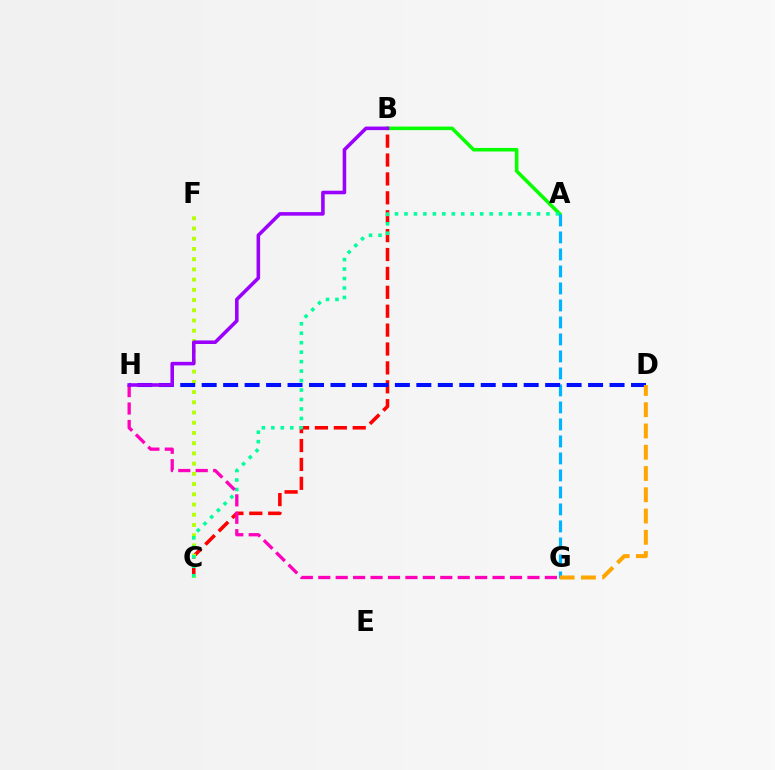{('A', 'B'): [{'color': '#08ff00', 'line_style': 'solid', 'thickness': 2.56}], ('B', 'C'): [{'color': '#ff0000', 'line_style': 'dashed', 'thickness': 2.57}], ('C', 'F'): [{'color': '#b3ff00', 'line_style': 'dotted', 'thickness': 2.78}], ('A', 'C'): [{'color': '#00ff9d', 'line_style': 'dotted', 'thickness': 2.57}], ('G', 'H'): [{'color': '#ff00bd', 'line_style': 'dashed', 'thickness': 2.37}], ('A', 'G'): [{'color': '#00b5ff', 'line_style': 'dashed', 'thickness': 2.31}], ('D', 'H'): [{'color': '#0010ff', 'line_style': 'dashed', 'thickness': 2.92}], ('D', 'G'): [{'color': '#ffa500', 'line_style': 'dashed', 'thickness': 2.89}], ('B', 'H'): [{'color': '#9b00ff', 'line_style': 'solid', 'thickness': 2.56}]}